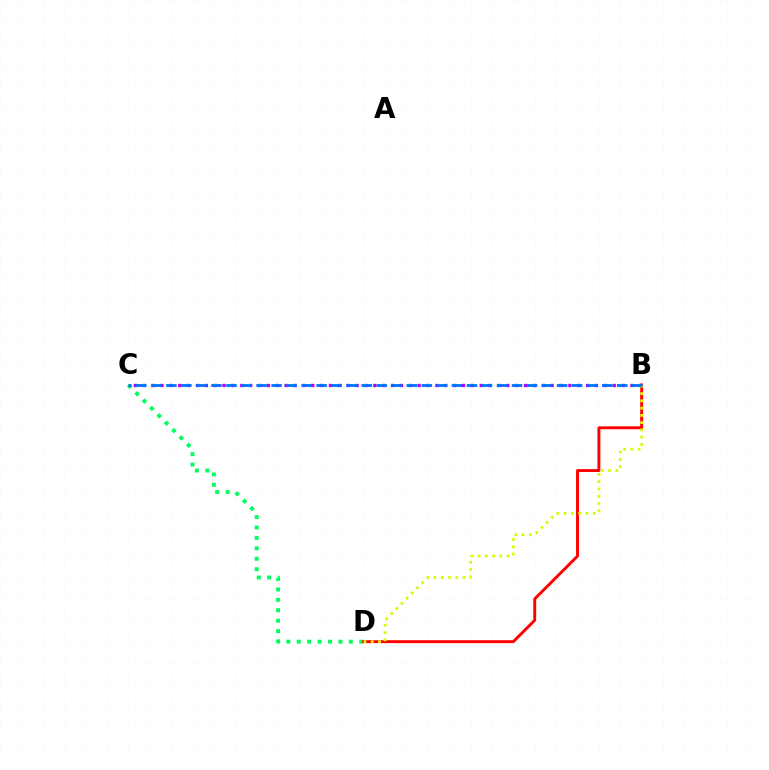{('B', 'C'): [{'color': '#b900ff', 'line_style': 'dotted', 'thickness': 2.41}, {'color': '#0074ff', 'line_style': 'dashed', 'thickness': 2.04}], ('C', 'D'): [{'color': '#00ff5c', 'line_style': 'dotted', 'thickness': 2.83}], ('B', 'D'): [{'color': '#ff0000', 'line_style': 'solid', 'thickness': 2.1}, {'color': '#d1ff00', 'line_style': 'dotted', 'thickness': 1.98}]}